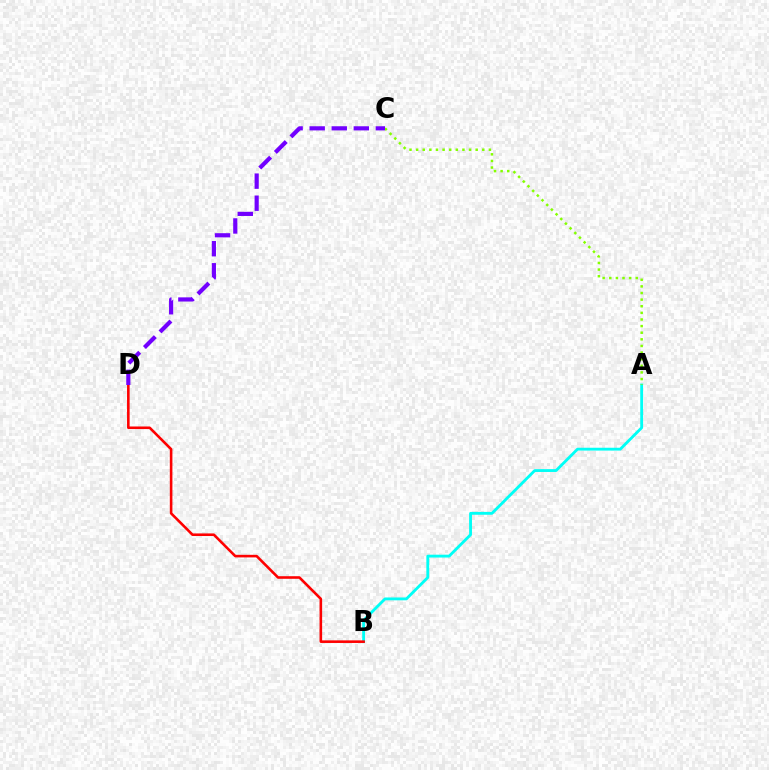{('A', 'B'): [{'color': '#00fff6', 'line_style': 'solid', 'thickness': 2.04}], ('B', 'D'): [{'color': '#ff0000', 'line_style': 'solid', 'thickness': 1.87}], ('A', 'C'): [{'color': '#84ff00', 'line_style': 'dotted', 'thickness': 1.8}], ('C', 'D'): [{'color': '#7200ff', 'line_style': 'dashed', 'thickness': 3.0}]}